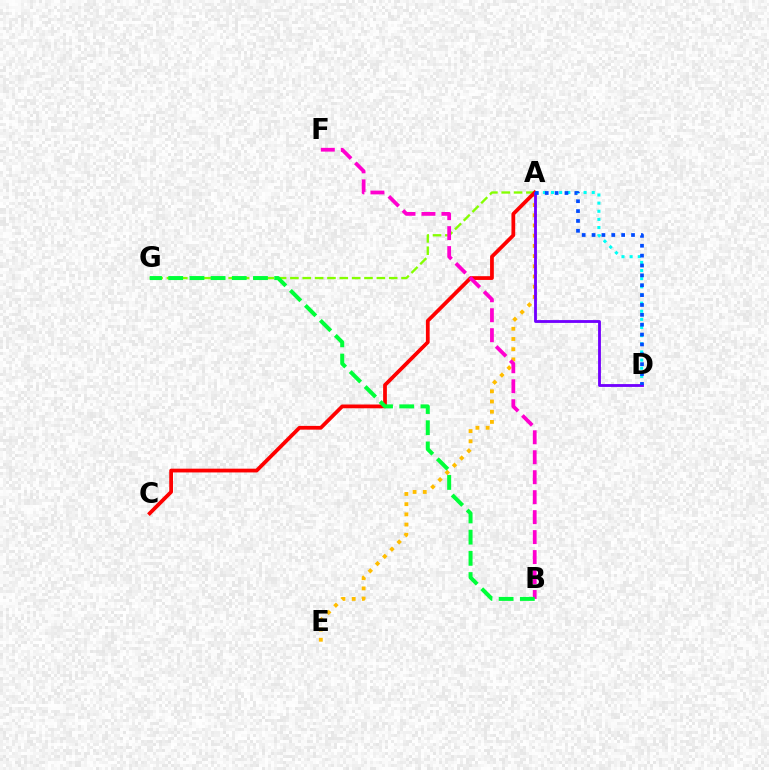{('A', 'D'): [{'color': '#00fff6', 'line_style': 'dotted', 'thickness': 2.21}, {'color': '#7200ff', 'line_style': 'solid', 'thickness': 2.04}, {'color': '#004bff', 'line_style': 'dotted', 'thickness': 2.68}], ('A', 'G'): [{'color': '#84ff00', 'line_style': 'dashed', 'thickness': 1.68}], ('A', 'E'): [{'color': '#ffbd00', 'line_style': 'dotted', 'thickness': 2.77}], ('A', 'C'): [{'color': '#ff0000', 'line_style': 'solid', 'thickness': 2.71}], ('B', 'F'): [{'color': '#ff00cf', 'line_style': 'dashed', 'thickness': 2.71}], ('B', 'G'): [{'color': '#00ff39', 'line_style': 'dashed', 'thickness': 2.88}]}